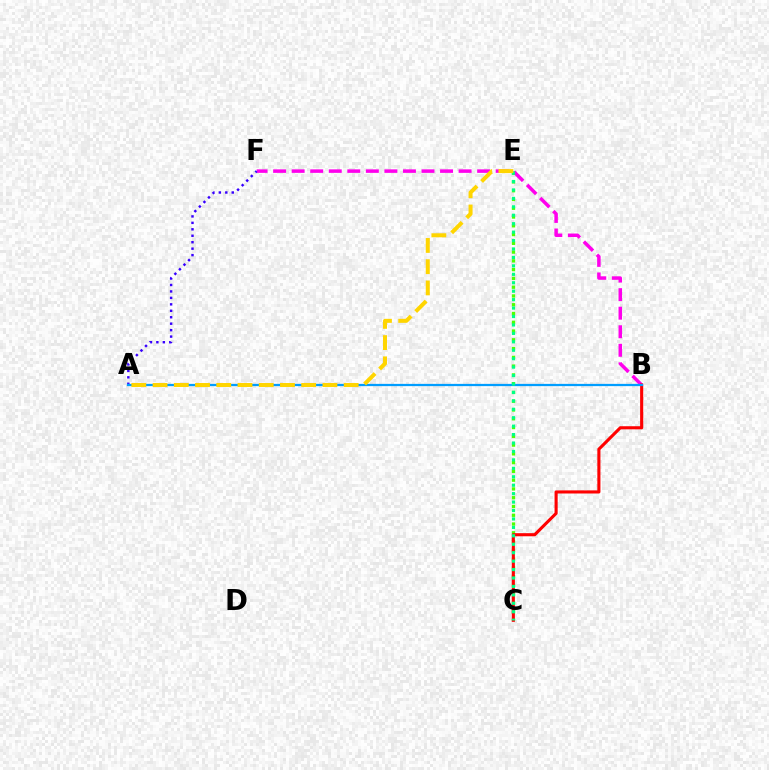{('C', 'E'): [{'color': '#4fff00', 'line_style': 'dotted', 'thickness': 2.38}, {'color': '#00ff86', 'line_style': 'dotted', 'thickness': 2.29}], ('B', 'F'): [{'color': '#ff00ed', 'line_style': 'dashed', 'thickness': 2.52}], ('A', 'F'): [{'color': '#3700ff', 'line_style': 'dotted', 'thickness': 1.75}], ('B', 'C'): [{'color': '#ff0000', 'line_style': 'solid', 'thickness': 2.23}], ('A', 'B'): [{'color': '#009eff', 'line_style': 'solid', 'thickness': 1.62}], ('A', 'E'): [{'color': '#ffd500', 'line_style': 'dashed', 'thickness': 2.88}]}